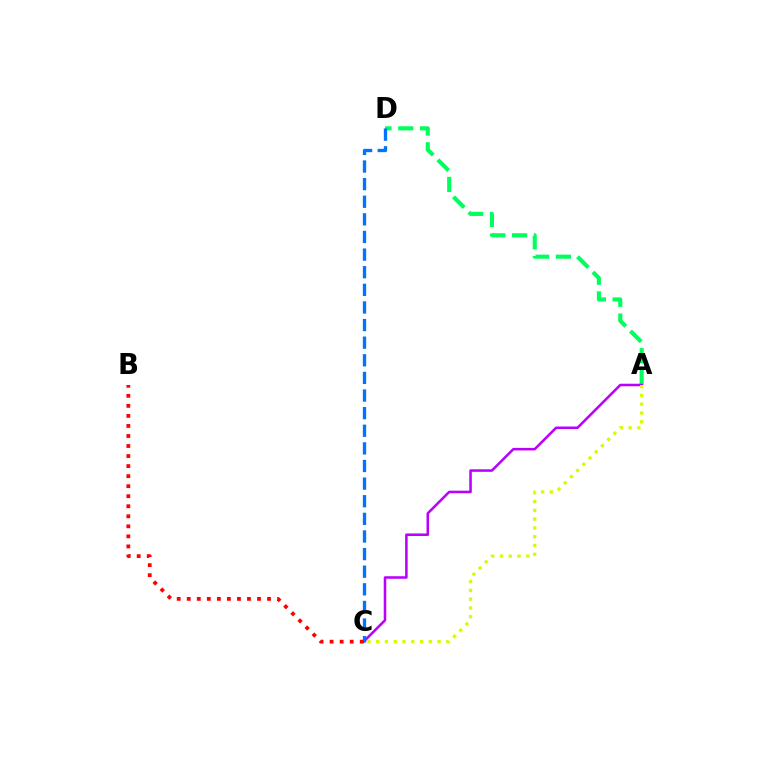{('A', 'D'): [{'color': '#00ff5c', 'line_style': 'dashed', 'thickness': 2.95}], ('A', 'C'): [{'color': '#b900ff', 'line_style': 'solid', 'thickness': 1.83}, {'color': '#d1ff00', 'line_style': 'dotted', 'thickness': 2.38}], ('C', 'D'): [{'color': '#0074ff', 'line_style': 'dashed', 'thickness': 2.39}], ('B', 'C'): [{'color': '#ff0000', 'line_style': 'dotted', 'thickness': 2.73}]}